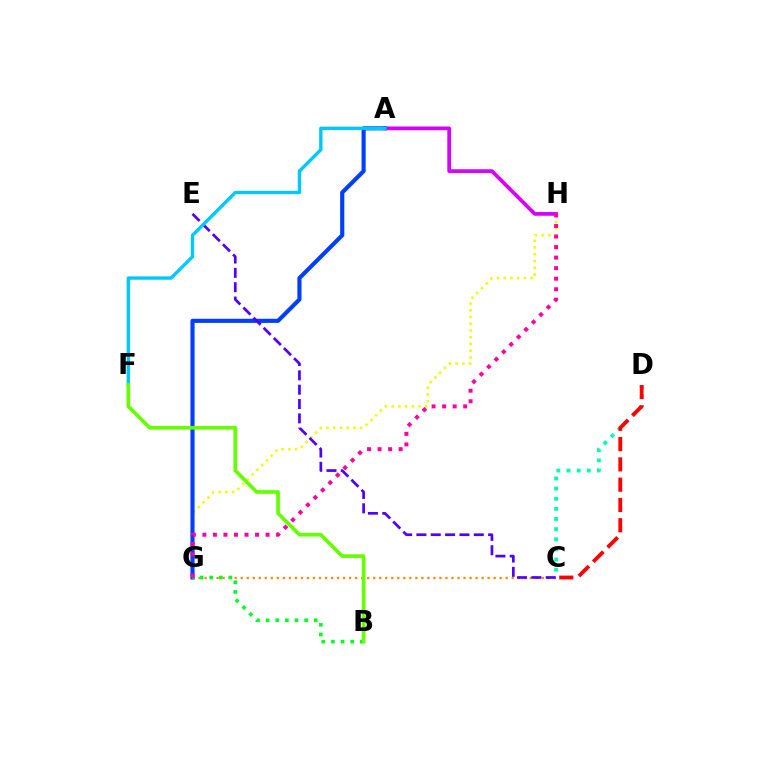{('C', 'G'): [{'color': '#ff8800', 'line_style': 'dotted', 'thickness': 1.64}], ('C', 'D'): [{'color': '#00ffaf', 'line_style': 'dotted', 'thickness': 2.75}, {'color': '#ff0000', 'line_style': 'dashed', 'thickness': 2.76}], ('A', 'H'): [{'color': '#d600ff', 'line_style': 'solid', 'thickness': 2.68}], ('G', 'H'): [{'color': '#eeff00', 'line_style': 'dotted', 'thickness': 1.83}, {'color': '#ff00a0', 'line_style': 'dotted', 'thickness': 2.86}], ('A', 'G'): [{'color': '#003fff', 'line_style': 'solid', 'thickness': 2.98}], ('C', 'E'): [{'color': '#4f00ff', 'line_style': 'dashed', 'thickness': 1.95}], ('A', 'F'): [{'color': '#00c7ff', 'line_style': 'solid', 'thickness': 2.43}], ('B', 'G'): [{'color': '#00ff27', 'line_style': 'dotted', 'thickness': 2.62}], ('B', 'F'): [{'color': '#66ff00', 'line_style': 'solid', 'thickness': 2.65}]}